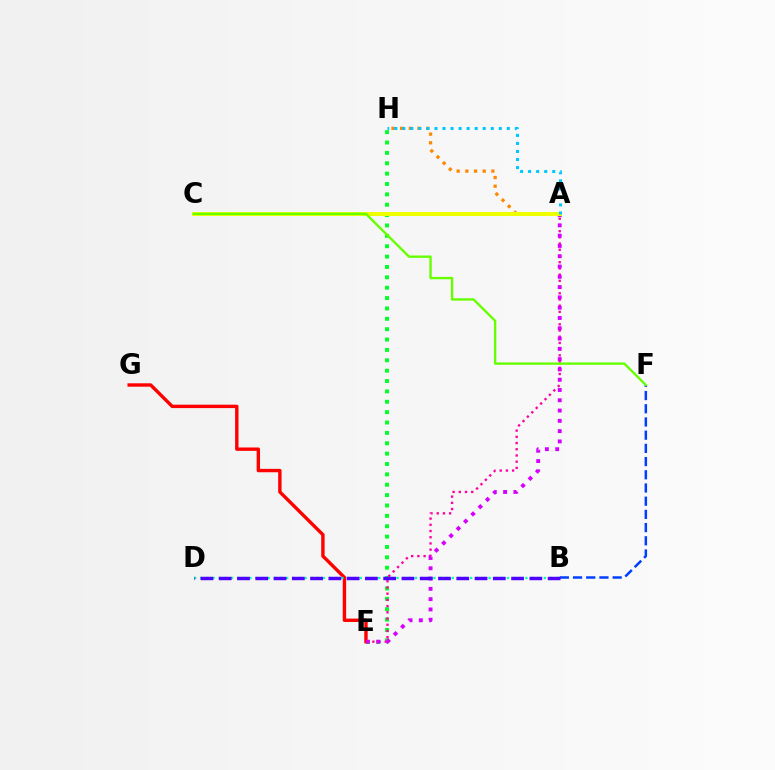{('E', 'H'): [{'color': '#00ff27', 'line_style': 'dotted', 'thickness': 2.82}], ('A', 'H'): [{'color': '#ff8800', 'line_style': 'dotted', 'thickness': 2.36}, {'color': '#00c7ff', 'line_style': 'dotted', 'thickness': 2.18}], ('E', 'G'): [{'color': '#ff0000', 'line_style': 'solid', 'thickness': 2.44}], ('A', 'E'): [{'color': '#ff00a0', 'line_style': 'dotted', 'thickness': 1.69}, {'color': '#d600ff', 'line_style': 'dotted', 'thickness': 2.8}], ('B', 'F'): [{'color': '#003fff', 'line_style': 'dashed', 'thickness': 1.79}], ('B', 'D'): [{'color': '#00ffaf', 'line_style': 'dotted', 'thickness': 1.67}, {'color': '#4f00ff', 'line_style': 'dashed', 'thickness': 2.48}], ('A', 'C'): [{'color': '#eeff00', 'line_style': 'solid', 'thickness': 2.89}], ('C', 'F'): [{'color': '#66ff00', 'line_style': 'solid', 'thickness': 1.7}]}